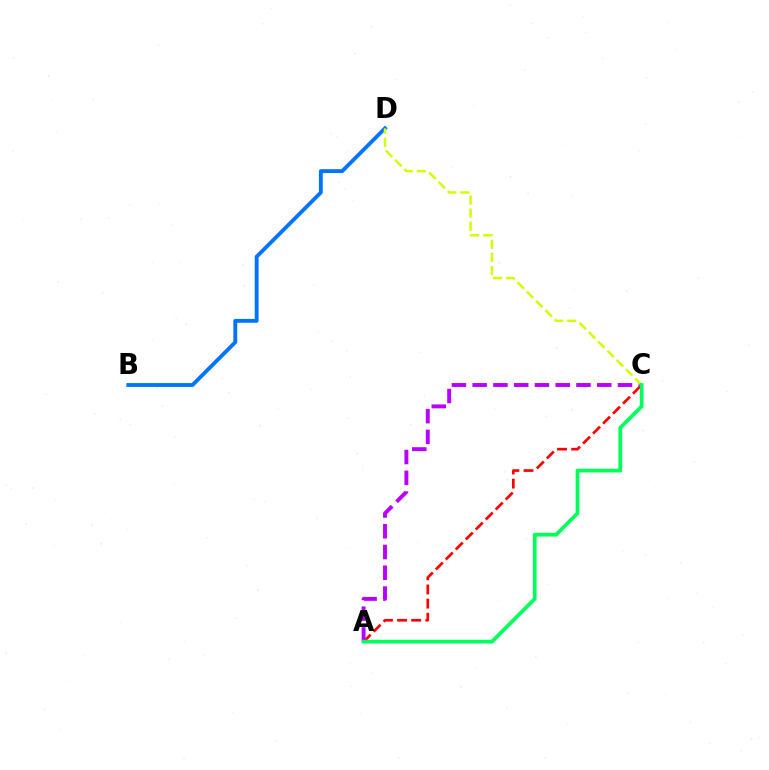{('B', 'D'): [{'color': '#0074ff', 'line_style': 'solid', 'thickness': 2.78}], ('A', 'C'): [{'color': '#ff0000', 'line_style': 'dashed', 'thickness': 1.92}, {'color': '#b900ff', 'line_style': 'dashed', 'thickness': 2.82}, {'color': '#00ff5c', 'line_style': 'solid', 'thickness': 2.69}], ('C', 'D'): [{'color': '#d1ff00', 'line_style': 'dashed', 'thickness': 1.78}]}